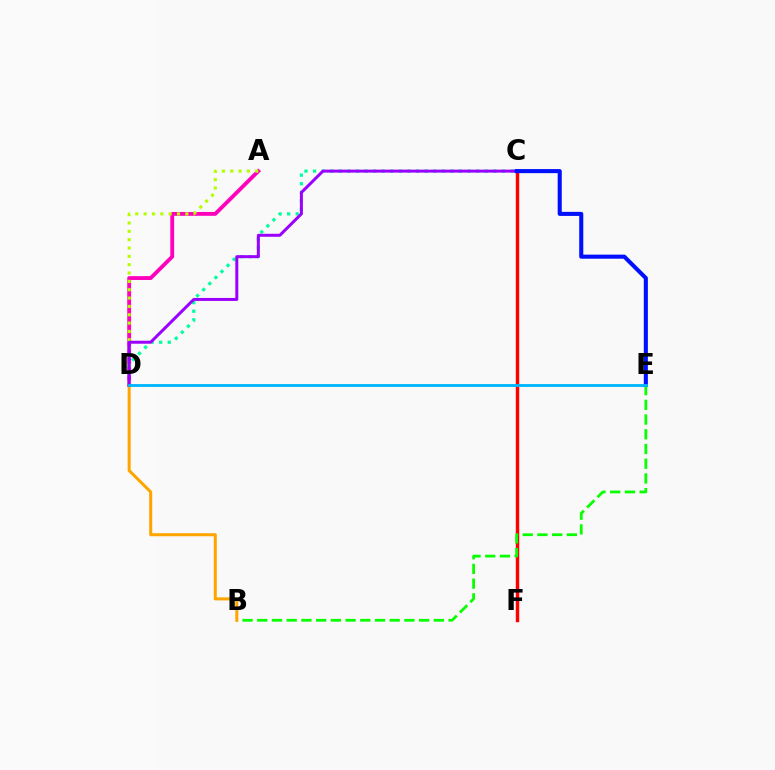{('A', 'D'): [{'color': '#ff00bd', 'line_style': 'solid', 'thickness': 2.77}, {'color': '#b3ff00', 'line_style': 'dotted', 'thickness': 2.27}], ('C', 'D'): [{'color': '#00ff9d', 'line_style': 'dotted', 'thickness': 2.33}, {'color': '#9b00ff', 'line_style': 'solid', 'thickness': 2.15}], ('C', 'F'): [{'color': '#ff0000', 'line_style': 'solid', 'thickness': 2.48}], ('B', 'E'): [{'color': '#08ff00', 'line_style': 'dashed', 'thickness': 2.0}], ('B', 'D'): [{'color': '#ffa500', 'line_style': 'solid', 'thickness': 2.19}], ('C', 'E'): [{'color': '#0010ff', 'line_style': 'solid', 'thickness': 2.93}], ('D', 'E'): [{'color': '#00b5ff', 'line_style': 'solid', 'thickness': 2.06}]}